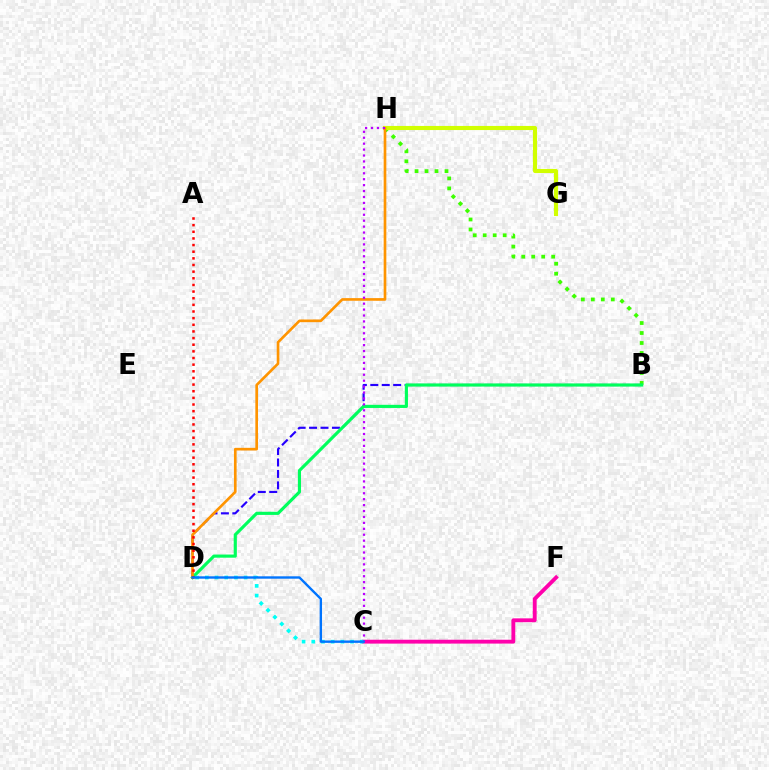{('B', 'H'): [{'color': '#3dff00', 'line_style': 'dotted', 'thickness': 2.71}], ('B', 'D'): [{'color': '#2500ff', 'line_style': 'dashed', 'thickness': 1.55}, {'color': '#00ff5c', 'line_style': 'solid', 'thickness': 2.26}], ('C', 'F'): [{'color': '#ff00ac', 'line_style': 'solid', 'thickness': 2.78}], ('C', 'D'): [{'color': '#00fff6', 'line_style': 'dotted', 'thickness': 2.64}, {'color': '#0074ff', 'line_style': 'solid', 'thickness': 1.72}], ('G', 'H'): [{'color': '#d1ff00', 'line_style': 'solid', 'thickness': 2.95}], ('D', 'H'): [{'color': '#ff9400', 'line_style': 'solid', 'thickness': 1.92}], ('C', 'H'): [{'color': '#b900ff', 'line_style': 'dotted', 'thickness': 1.61}], ('A', 'D'): [{'color': '#ff0000', 'line_style': 'dotted', 'thickness': 1.81}]}